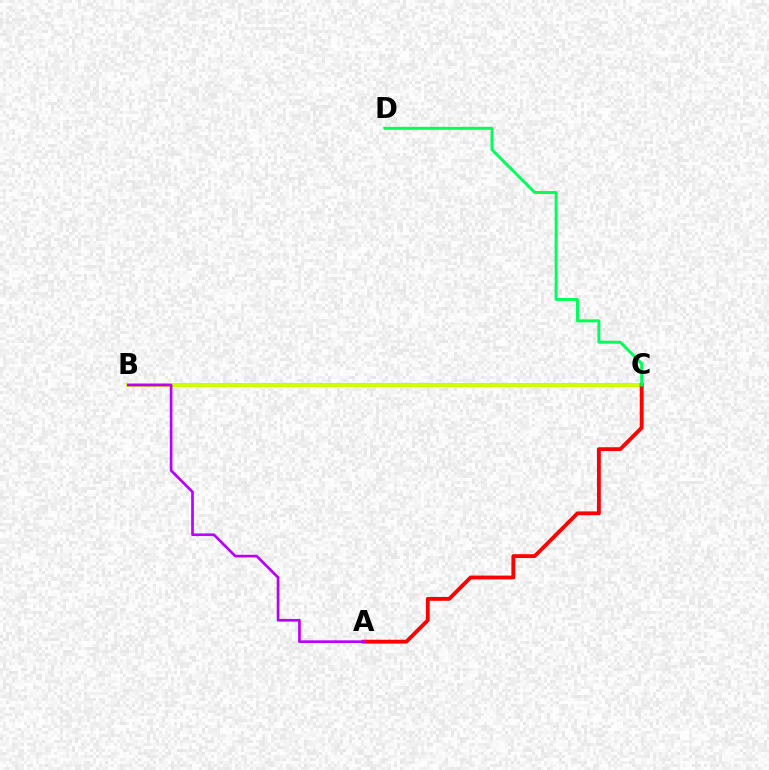{('B', 'C'): [{'color': '#0074ff', 'line_style': 'solid', 'thickness': 2.81}, {'color': '#d1ff00', 'line_style': 'solid', 'thickness': 2.84}], ('A', 'C'): [{'color': '#ff0000', 'line_style': 'solid', 'thickness': 2.76}], ('C', 'D'): [{'color': '#00ff5c', 'line_style': 'solid', 'thickness': 2.12}], ('A', 'B'): [{'color': '#b900ff', 'line_style': 'solid', 'thickness': 1.92}]}